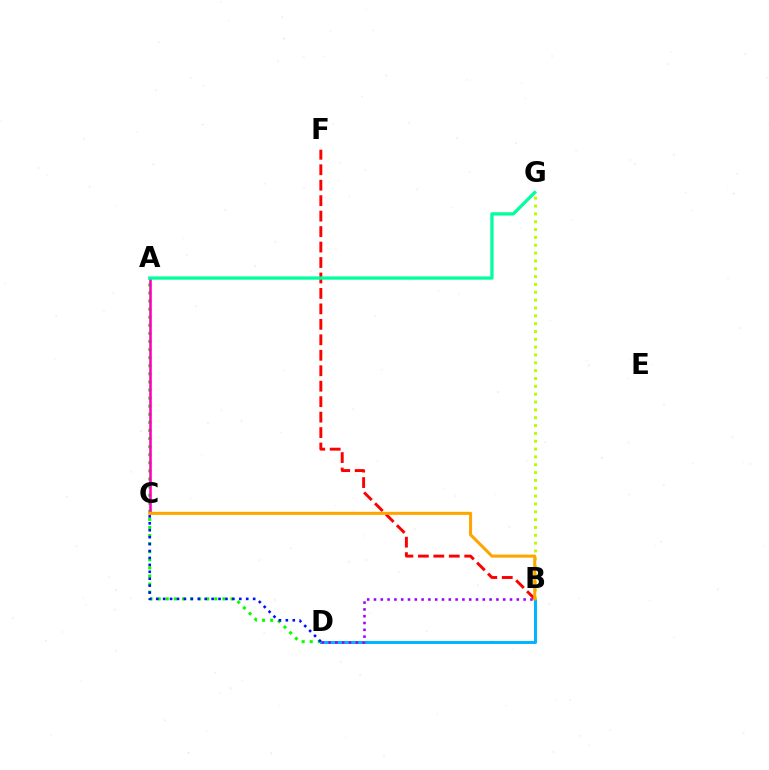{('B', 'D'): [{'color': '#00b5ff', 'line_style': 'solid', 'thickness': 2.15}, {'color': '#9b00ff', 'line_style': 'dotted', 'thickness': 1.85}], ('B', 'G'): [{'color': '#b3ff00', 'line_style': 'dotted', 'thickness': 2.13}], ('B', 'F'): [{'color': '#ff0000', 'line_style': 'dashed', 'thickness': 2.1}], ('A', 'D'): [{'color': '#08ff00', 'line_style': 'dotted', 'thickness': 2.2}], ('C', 'D'): [{'color': '#0010ff', 'line_style': 'dotted', 'thickness': 1.88}], ('A', 'C'): [{'color': '#ff00bd', 'line_style': 'solid', 'thickness': 1.86}], ('B', 'C'): [{'color': '#ffa500', 'line_style': 'solid', 'thickness': 2.2}], ('A', 'G'): [{'color': '#00ff9d', 'line_style': 'solid', 'thickness': 2.36}]}